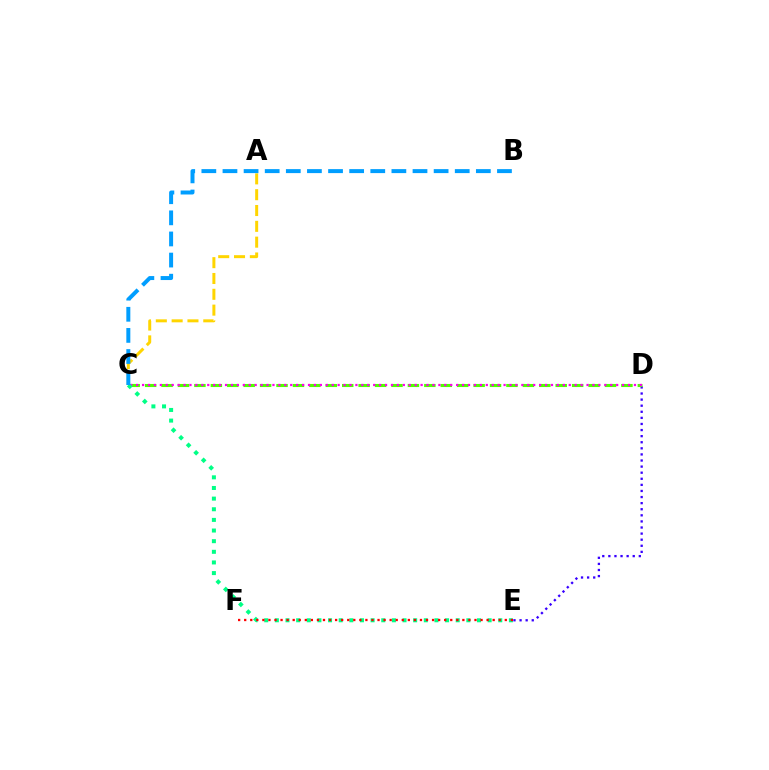{('D', 'E'): [{'color': '#3700ff', 'line_style': 'dotted', 'thickness': 1.65}], ('C', 'D'): [{'color': '#4fff00', 'line_style': 'dashed', 'thickness': 2.23}, {'color': '#ff00ed', 'line_style': 'dotted', 'thickness': 1.61}], ('C', 'E'): [{'color': '#00ff86', 'line_style': 'dotted', 'thickness': 2.89}], ('A', 'C'): [{'color': '#ffd500', 'line_style': 'dashed', 'thickness': 2.15}], ('E', 'F'): [{'color': '#ff0000', 'line_style': 'dotted', 'thickness': 1.65}], ('B', 'C'): [{'color': '#009eff', 'line_style': 'dashed', 'thickness': 2.87}]}